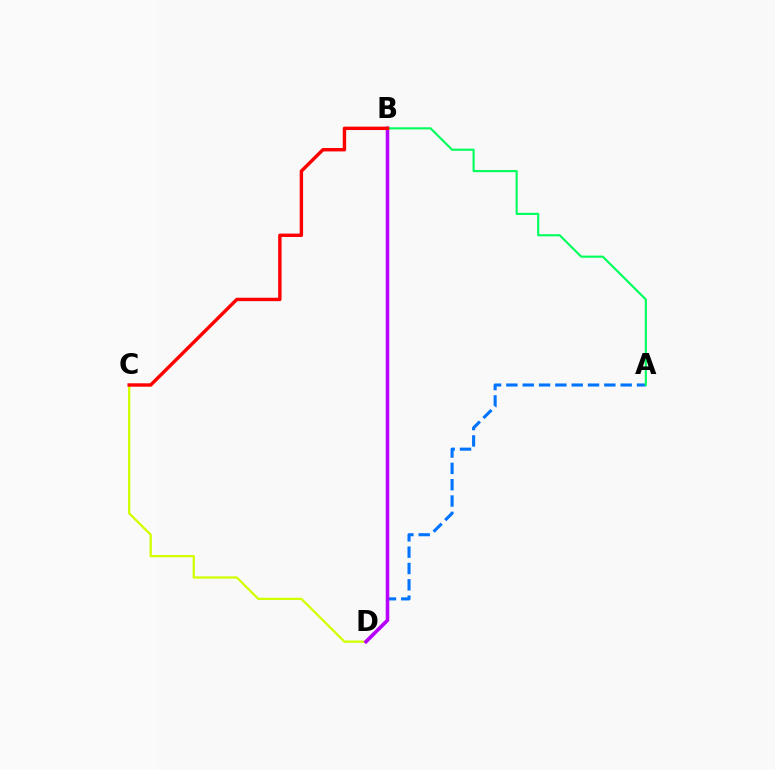{('A', 'D'): [{'color': '#0074ff', 'line_style': 'dashed', 'thickness': 2.22}], ('C', 'D'): [{'color': '#d1ff00', 'line_style': 'solid', 'thickness': 1.64}], ('B', 'D'): [{'color': '#b900ff', 'line_style': 'solid', 'thickness': 2.54}], ('A', 'B'): [{'color': '#00ff5c', 'line_style': 'solid', 'thickness': 1.53}], ('B', 'C'): [{'color': '#ff0000', 'line_style': 'solid', 'thickness': 2.45}]}